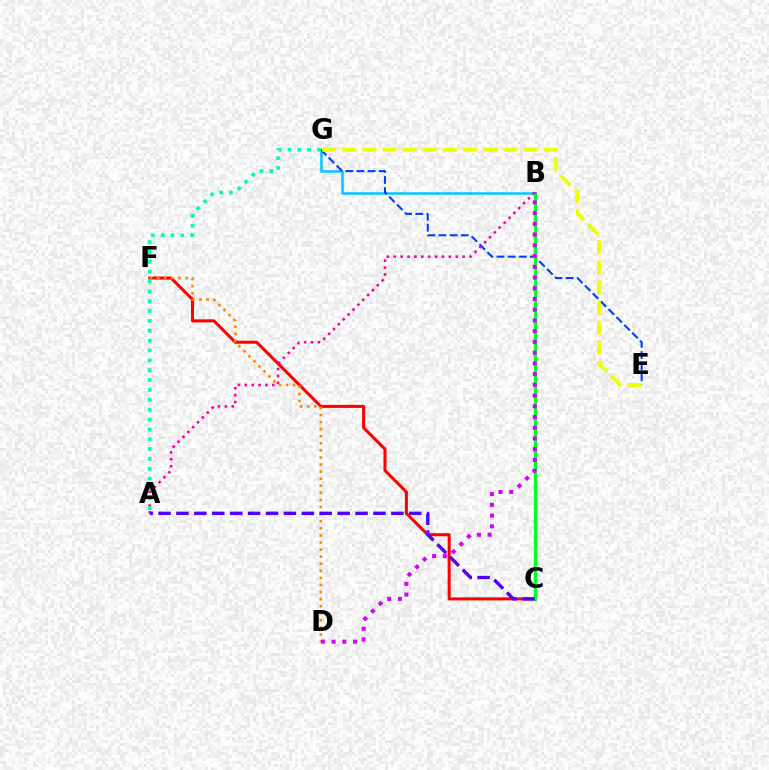{('B', 'G'): [{'color': '#00c7ff', 'line_style': 'solid', 'thickness': 1.8}], ('B', 'C'): [{'color': '#66ff00', 'line_style': 'dashed', 'thickness': 2.45}, {'color': '#00ff27', 'line_style': 'solid', 'thickness': 2.19}], ('E', 'G'): [{'color': '#003fff', 'line_style': 'dashed', 'thickness': 1.51}, {'color': '#eeff00', 'line_style': 'dashed', 'thickness': 2.73}], ('C', 'F'): [{'color': '#ff0000', 'line_style': 'solid', 'thickness': 2.19}], ('D', 'F'): [{'color': '#ff8800', 'line_style': 'dotted', 'thickness': 1.92}], ('A', 'B'): [{'color': '#ff00a0', 'line_style': 'dotted', 'thickness': 1.87}], ('A', 'G'): [{'color': '#00ffaf', 'line_style': 'dotted', 'thickness': 2.68}], ('B', 'D'): [{'color': '#d600ff', 'line_style': 'dotted', 'thickness': 2.92}], ('A', 'C'): [{'color': '#4f00ff', 'line_style': 'dashed', 'thickness': 2.43}]}